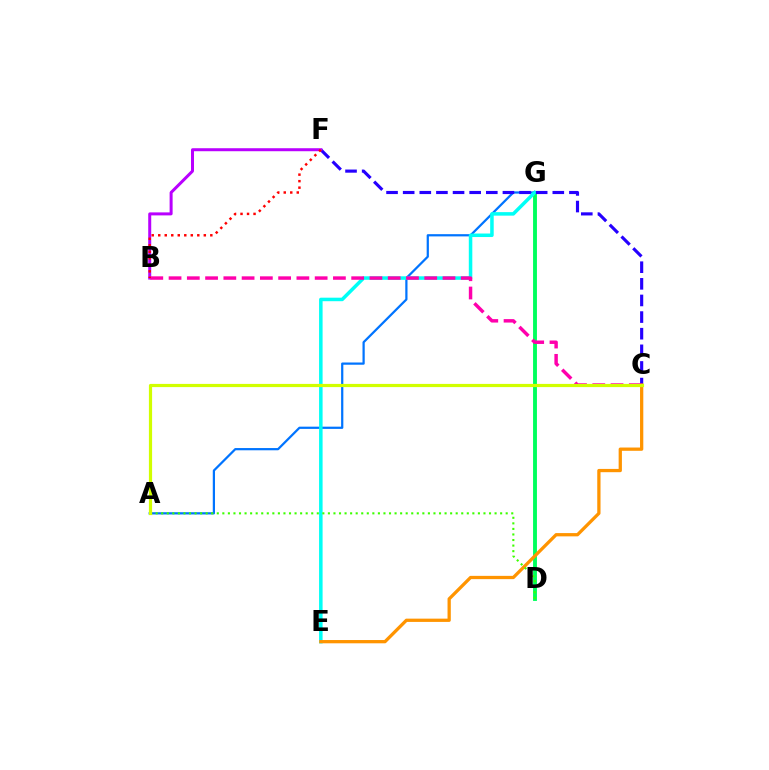{('D', 'G'): [{'color': '#00ff5c', 'line_style': 'solid', 'thickness': 2.79}], ('A', 'G'): [{'color': '#0074ff', 'line_style': 'solid', 'thickness': 1.61}], ('E', 'G'): [{'color': '#00fff6', 'line_style': 'solid', 'thickness': 2.53}], ('C', 'F'): [{'color': '#2500ff', 'line_style': 'dashed', 'thickness': 2.26}], ('B', 'F'): [{'color': '#b900ff', 'line_style': 'solid', 'thickness': 2.16}, {'color': '#ff0000', 'line_style': 'dotted', 'thickness': 1.77}], ('C', 'E'): [{'color': '#ff9400', 'line_style': 'solid', 'thickness': 2.36}], ('B', 'C'): [{'color': '#ff00ac', 'line_style': 'dashed', 'thickness': 2.48}], ('A', 'D'): [{'color': '#3dff00', 'line_style': 'dotted', 'thickness': 1.51}], ('A', 'C'): [{'color': '#d1ff00', 'line_style': 'solid', 'thickness': 2.3}]}